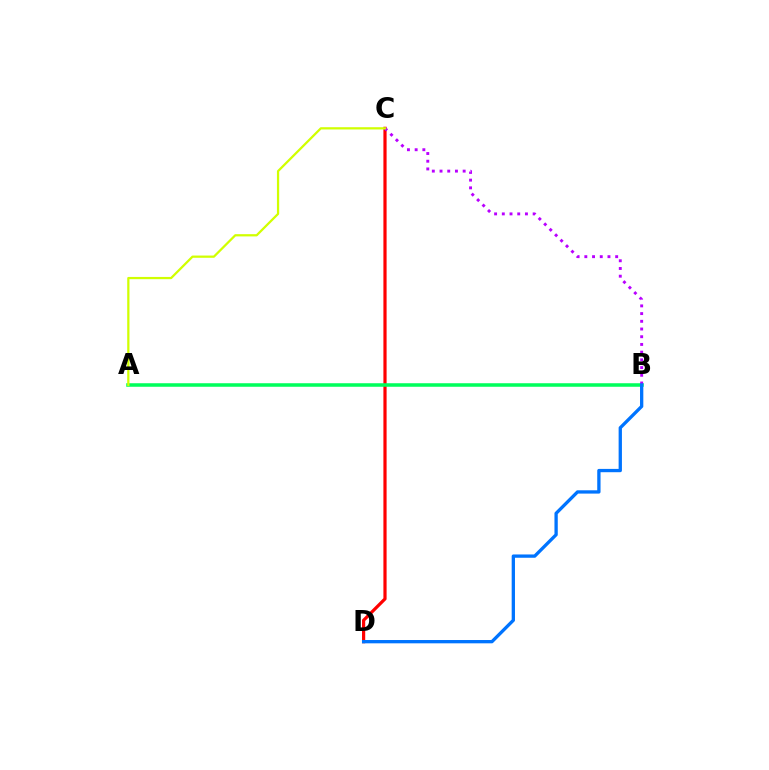{('C', 'D'): [{'color': '#ff0000', 'line_style': 'solid', 'thickness': 2.3}], ('A', 'B'): [{'color': '#00ff5c', 'line_style': 'solid', 'thickness': 2.54}], ('B', 'C'): [{'color': '#b900ff', 'line_style': 'dotted', 'thickness': 2.09}], ('B', 'D'): [{'color': '#0074ff', 'line_style': 'solid', 'thickness': 2.38}], ('A', 'C'): [{'color': '#d1ff00', 'line_style': 'solid', 'thickness': 1.62}]}